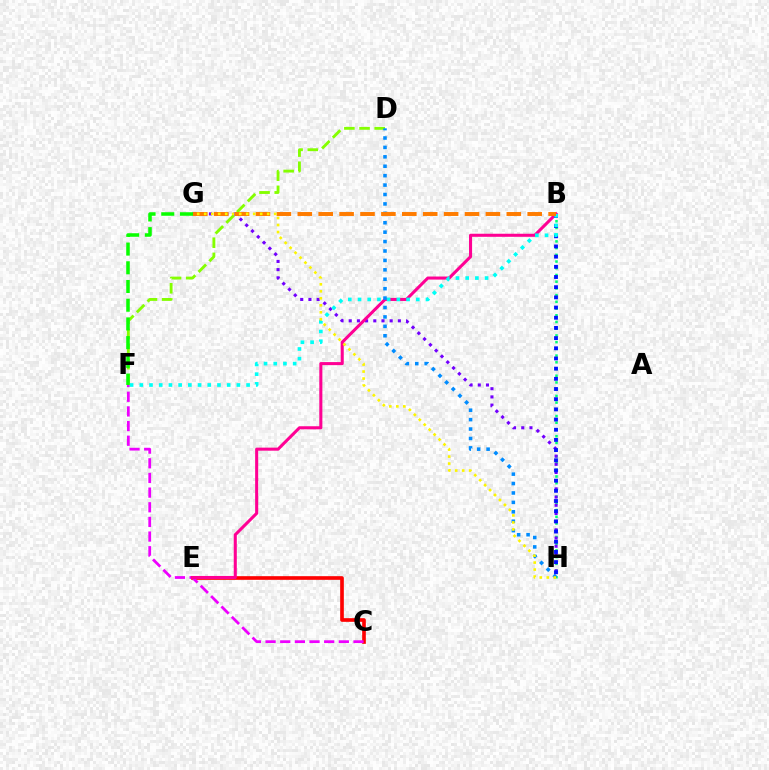{('B', 'H'): [{'color': '#00ff74', 'line_style': 'dotted', 'thickness': 1.82}, {'color': '#0010ff', 'line_style': 'dotted', 'thickness': 2.77}], ('C', 'E'): [{'color': '#ff0000', 'line_style': 'solid', 'thickness': 2.63}], ('C', 'F'): [{'color': '#ee00ff', 'line_style': 'dashed', 'thickness': 1.99}], ('G', 'H'): [{'color': '#7200ff', 'line_style': 'dotted', 'thickness': 2.23}, {'color': '#fcf500', 'line_style': 'dotted', 'thickness': 1.9}], ('B', 'E'): [{'color': '#ff0094', 'line_style': 'solid', 'thickness': 2.2}], ('D', 'F'): [{'color': '#84ff00', 'line_style': 'dashed', 'thickness': 2.06}], ('D', 'H'): [{'color': '#008cff', 'line_style': 'dotted', 'thickness': 2.56}], ('B', 'F'): [{'color': '#00fff6', 'line_style': 'dotted', 'thickness': 2.64}], ('B', 'G'): [{'color': '#ff7c00', 'line_style': 'dashed', 'thickness': 2.84}], ('F', 'G'): [{'color': '#08ff00', 'line_style': 'dashed', 'thickness': 2.54}]}